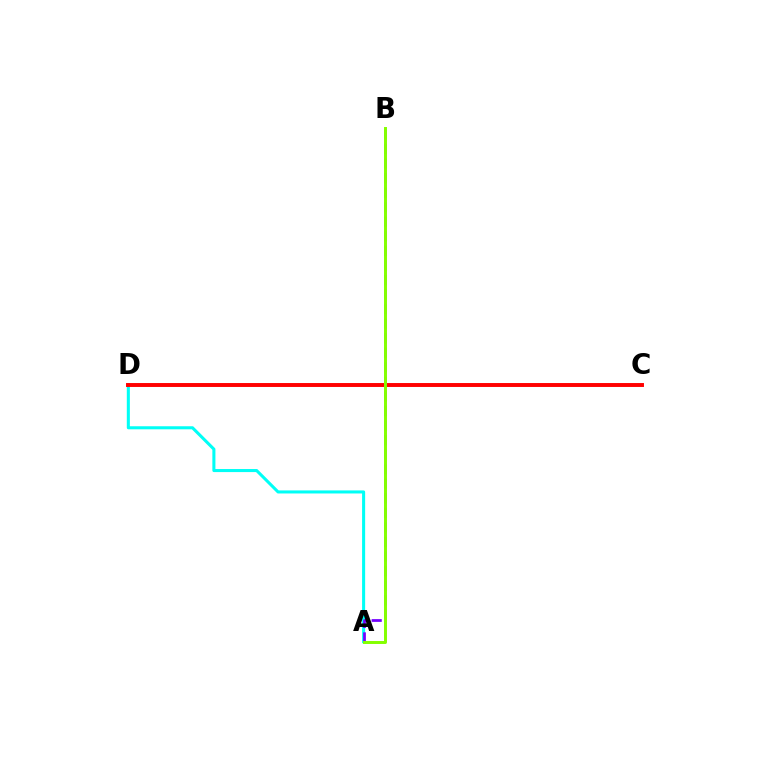{('A', 'D'): [{'color': '#00fff6', 'line_style': 'solid', 'thickness': 2.2}], ('A', 'B'): [{'color': '#7200ff', 'line_style': 'dashed', 'thickness': 1.98}, {'color': '#84ff00', 'line_style': 'solid', 'thickness': 2.13}], ('C', 'D'): [{'color': '#ff0000', 'line_style': 'solid', 'thickness': 2.83}]}